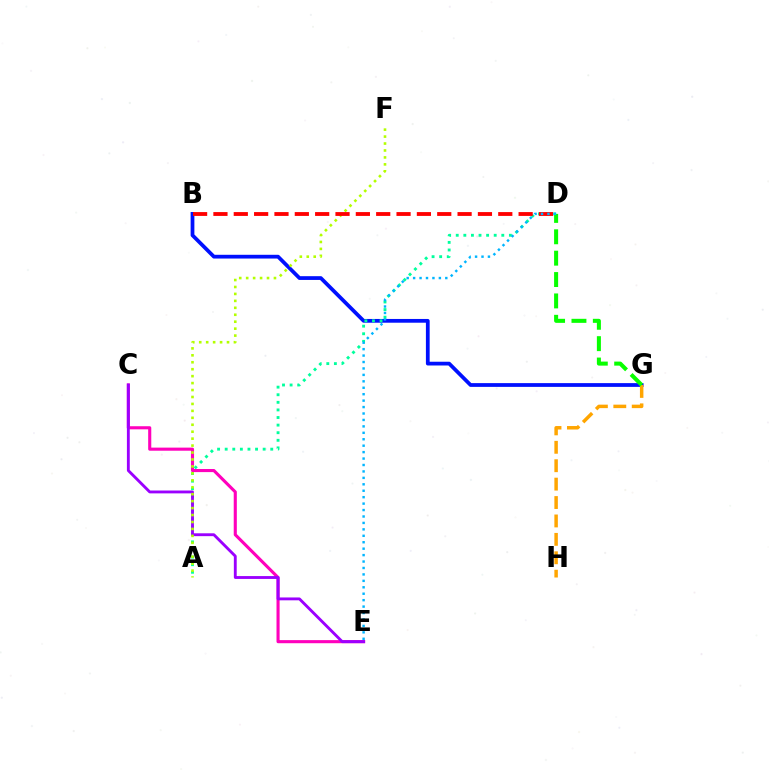{('C', 'E'): [{'color': '#ff00bd', 'line_style': 'solid', 'thickness': 2.23}, {'color': '#9b00ff', 'line_style': 'solid', 'thickness': 2.06}], ('B', 'G'): [{'color': '#0010ff', 'line_style': 'solid', 'thickness': 2.7}], ('A', 'D'): [{'color': '#00ff9d', 'line_style': 'dotted', 'thickness': 2.06}], ('A', 'F'): [{'color': '#b3ff00', 'line_style': 'dotted', 'thickness': 1.89}], ('G', 'H'): [{'color': '#ffa500', 'line_style': 'dashed', 'thickness': 2.5}], ('B', 'D'): [{'color': '#ff0000', 'line_style': 'dashed', 'thickness': 2.76}], ('D', 'G'): [{'color': '#08ff00', 'line_style': 'dashed', 'thickness': 2.9}], ('D', 'E'): [{'color': '#00b5ff', 'line_style': 'dotted', 'thickness': 1.75}]}